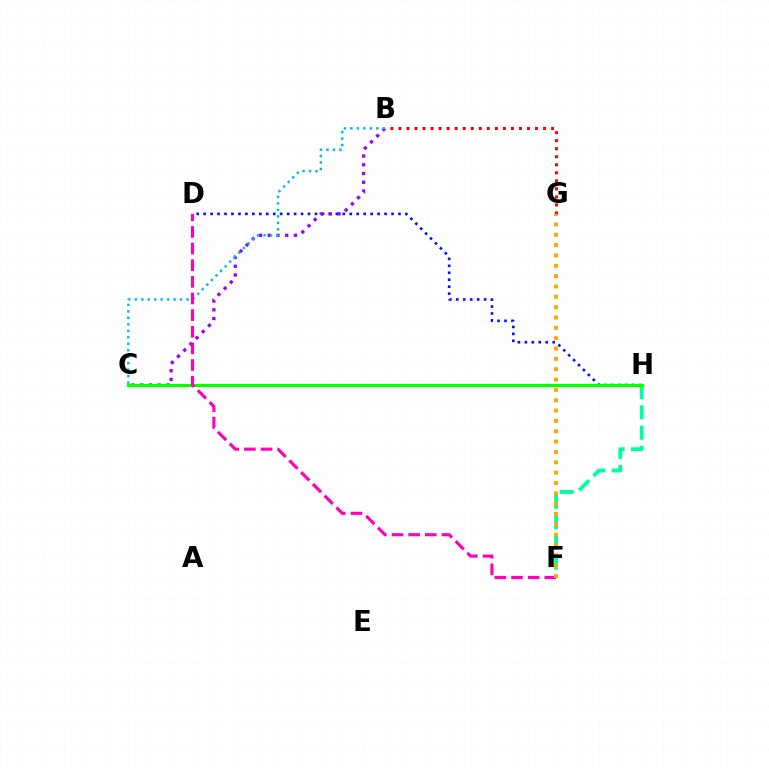{('D', 'H'): [{'color': '#0010ff', 'line_style': 'dotted', 'thickness': 1.89}], ('B', 'C'): [{'color': '#9b00ff', 'line_style': 'dotted', 'thickness': 2.37}, {'color': '#00b5ff', 'line_style': 'dotted', 'thickness': 1.76}], ('C', 'H'): [{'color': '#b3ff00', 'line_style': 'dashed', 'thickness': 1.87}, {'color': '#08ff00', 'line_style': 'solid', 'thickness': 2.25}], ('F', 'H'): [{'color': '#00ff9d', 'line_style': 'dashed', 'thickness': 2.76}], ('D', 'F'): [{'color': '#ff00bd', 'line_style': 'dashed', 'thickness': 2.26}], ('B', 'G'): [{'color': '#ff0000', 'line_style': 'dotted', 'thickness': 2.18}], ('F', 'G'): [{'color': '#ffa500', 'line_style': 'dotted', 'thickness': 2.81}]}